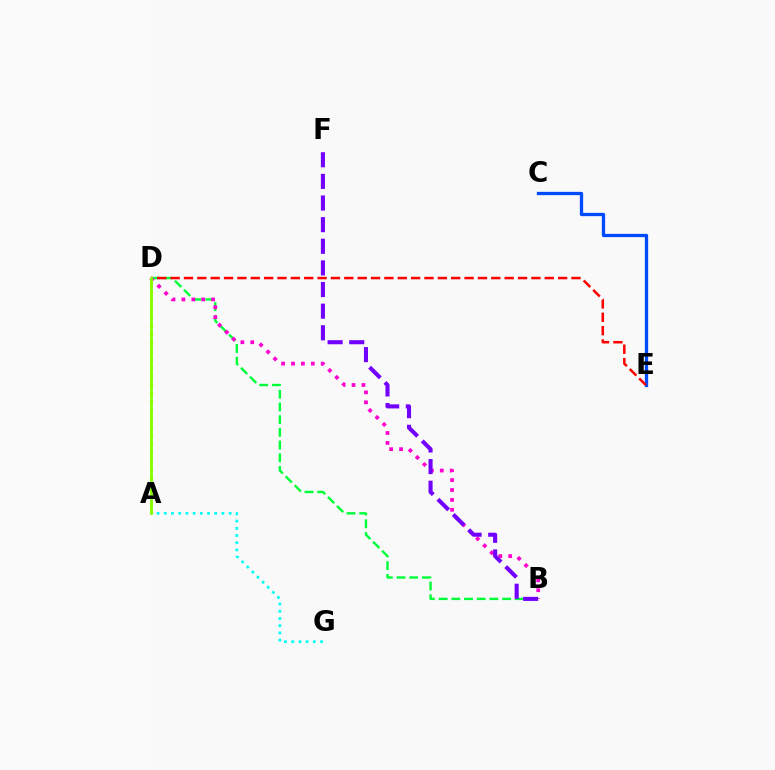{('A', 'G'): [{'color': '#00fff6', 'line_style': 'dotted', 'thickness': 1.96}], ('C', 'E'): [{'color': '#004bff', 'line_style': 'solid', 'thickness': 2.37}], ('B', 'D'): [{'color': '#00ff39', 'line_style': 'dashed', 'thickness': 1.73}, {'color': '#ff00cf', 'line_style': 'dotted', 'thickness': 2.69}], ('A', 'D'): [{'color': '#ffbd00', 'line_style': 'dotted', 'thickness': 2.3}, {'color': '#84ff00', 'line_style': 'solid', 'thickness': 2.05}], ('D', 'E'): [{'color': '#ff0000', 'line_style': 'dashed', 'thickness': 1.82}], ('B', 'F'): [{'color': '#7200ff', 'line_style': 'dashed', 'thickness': 2.94}]}